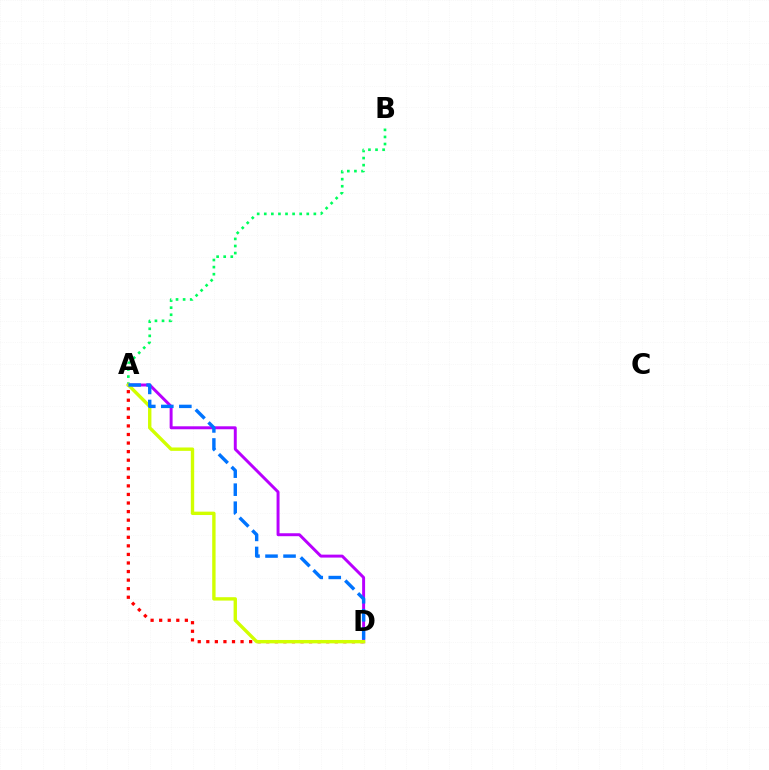{('A', 'D'): [{'color': '#ff0000', 'line_style': 'dotted', 'thickness': 2.33}, {'color': '#b900ff', 'line_style': 'solid', 'thickness': 2.13}, {'color': '#d1ff00', 'line_style': 'solid', 'thickness': 2.43}, {'color': '#0074ff', 'line_style': 'dashed', 'thickness': 2.45}], ('A', 'B'): [{'color': '#00ff5c', 'line_style': 'dotted', 'thickness': 1.92}]}